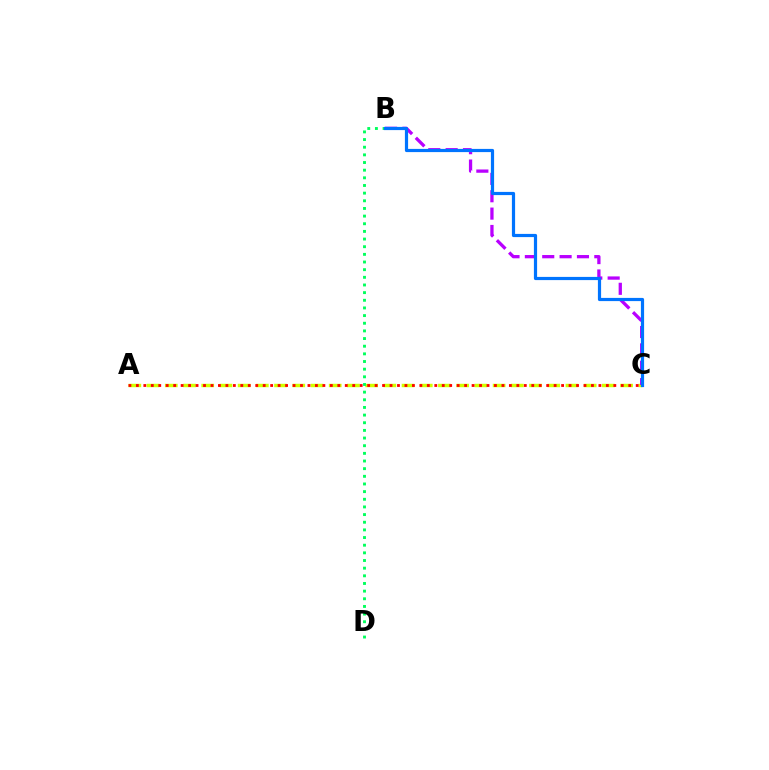{('A', 'C'): [{'color': '#d1ff00', 'line_style': 'dashed', 'thickness': 2.47}, {'color': '#ff0000', 'line_style': 'dotted', 'thickness': 2.03}], ('B', 'C'): [{'color': '#b900ff', 'line_style': 'dashed', 'thickness': 2.36}, {'color': '#0074ff', 'line_style': 'solid', 'thickness': 2.3}], ('B', 'D'): [{'color': '#00ff5c', 'line_style': 'dotted', 'thickness': 2.08}]}